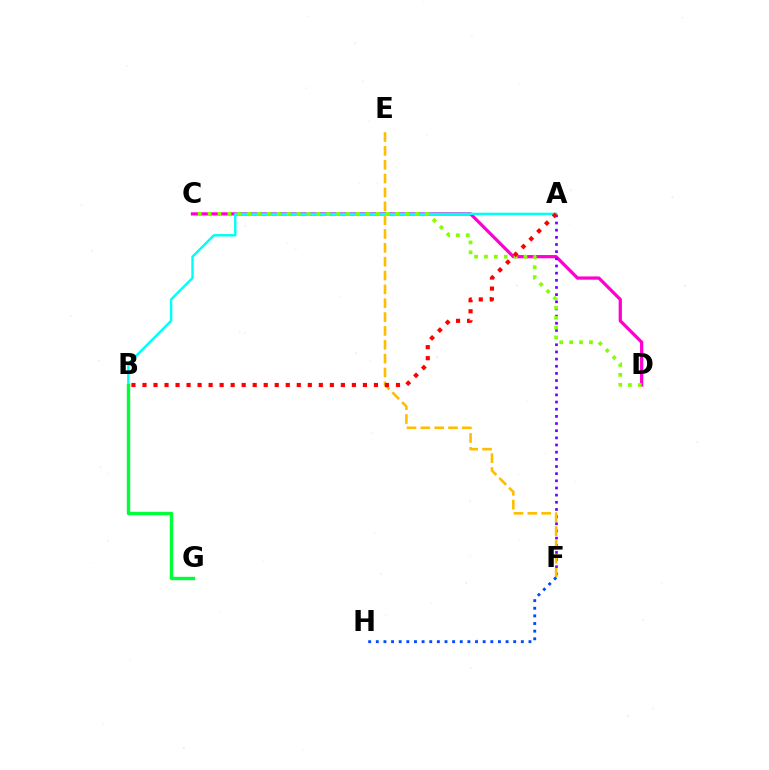{('C', 'D'): [{'color': '#ff00cf', 'line_style': 'solid', 'thickness': 2.33}, {'color': '#84ff00', 'line_style': 'dotted', 'thickness': 2.69}], ('A', 'F'): [{'color': '#7200ff', 'line_style': 'dotted', 'thickness': 1.95}], ('A', 'B'): [{'color': '#00fff6', 'line_style': 'solid', 'thickness': 1.74}, {'color': '#ff0000', 'line_style': 'dotted', 'thickness': 2.99}], ('E', 'F'): [{'color': '#ffbd00', 'line_style': 'dashed', 'thickness': 1.88}], ('B', 'G'): [{'color': '#00ff39', 'line_style': 'solid', 'thickness': 2.44}], ('F', 'H'): [{'color': '#004bff', 'line_style': 'dotted', 'thickness': 2.07}]}